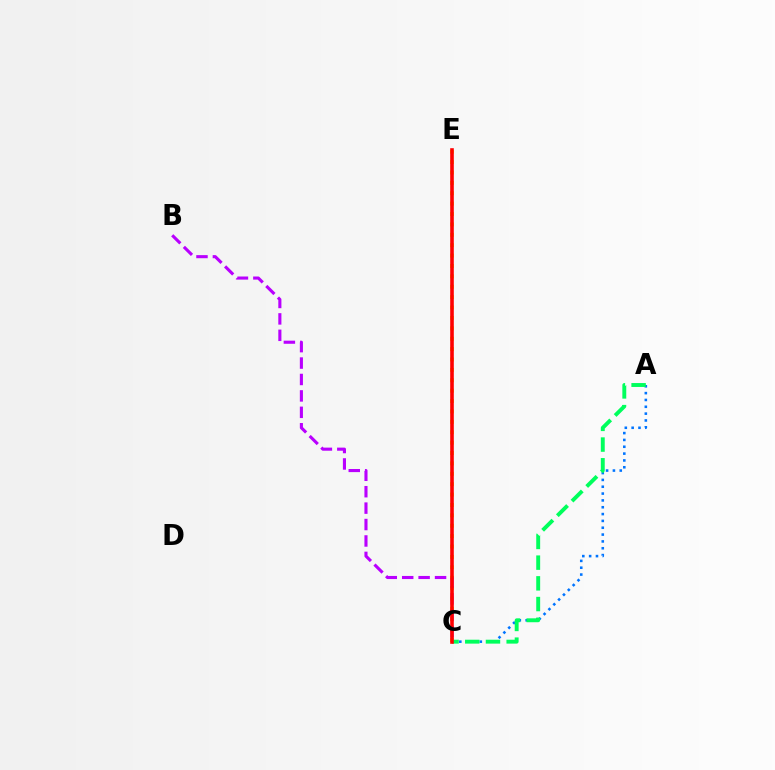{('C', 'E'): [{'color': '#d1ff00', 'line_style': 'dotted', 'thickness': 2.82}, {'color': '#ff0000', 'line_style': 'solid', 'thickness': 2.6}], ('A', 'C'): [{'color': '#0074ff', 'line_style': 'dotted', 'thickness': 1.86}, {'color': '#00ff5c', 'line_style': 'dashed', 'thickness': 2.81}], ('B', 'C'): [{'color': '#b900ff', 'line_style': 'dashed', 'thickness': 2.23}]}